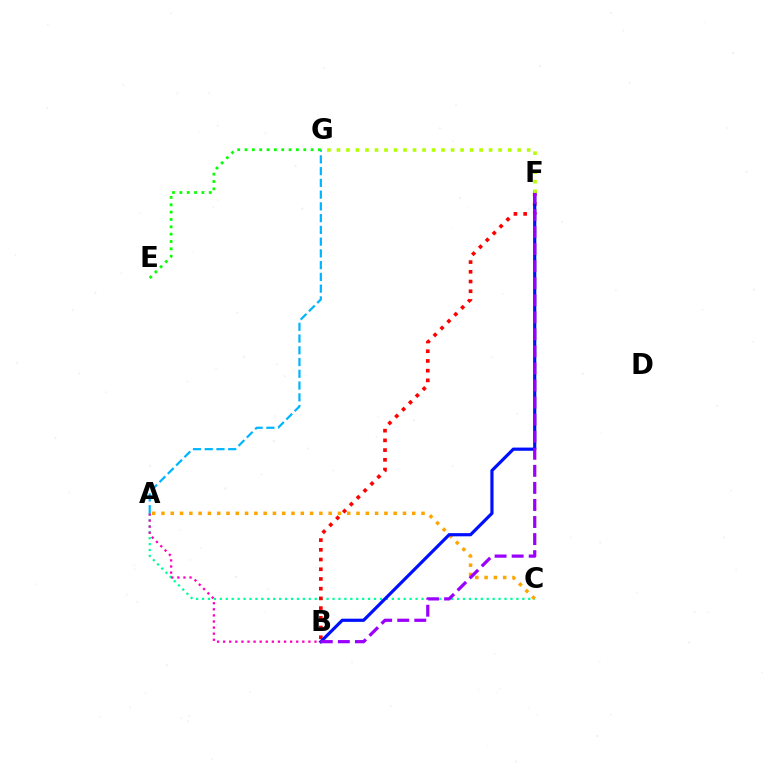{('A', 'C'): [{'color': '#00ff9d', 'line_style': 'dotted', 'thickness': 1.61}, {'color': '#ffa500', 'line_style': 'dotted', 'thickness': 2.52}], ('B', 'F'): [{'color': '#ff0000', 'line_style': 'dotted', 'thickness': 2.64}, {'color': '#0010ff', 'line_style': 'solid', 'thickness': 2.29}, {'color': '#9b00ff', 'line_style': 'dashed', 'thickness': 2.32}], ('F', 'G'): [{'color': '#b3ff00', 'line_style': 'dotted', 'thickness': 2.58}], ('A', 'B'): [{'color': '#ff00bd', 'line_style': 'dotted', 'thickness': 1.65}], ('A', 'G'): [{'color': '#00b5ff', 'line_style': 'dashed', 'thickness': 1.6}], ('E', 'G'): [{'color': '#08ff00', 'line_style': 'dotted', 'thickness': 1.99}]}